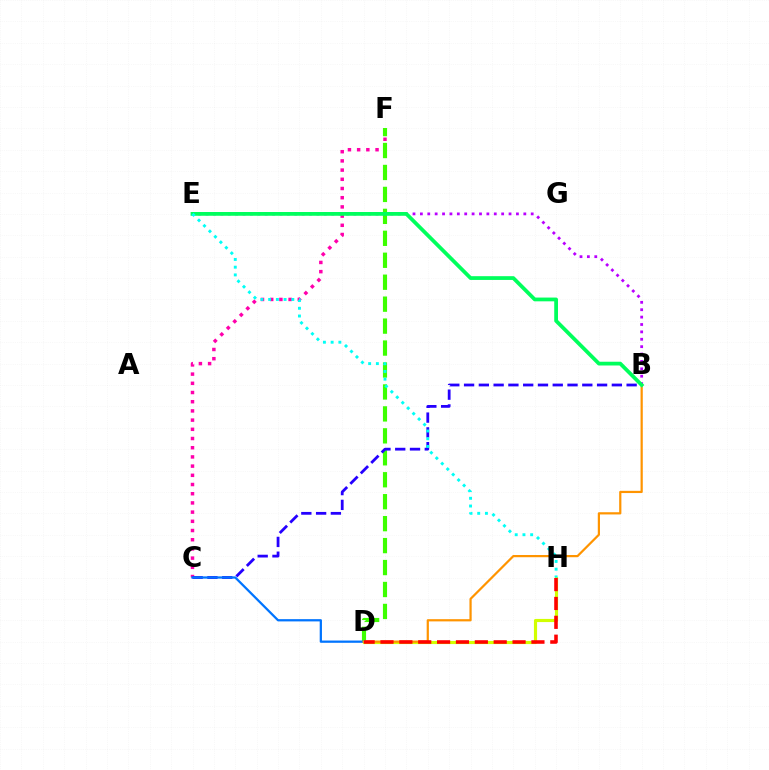{('C', 'F'): [{'color': '#ff00ac', 'line_style': 'dotted', 'thickness': 2.5}], ('D', 'H'): [{'color': '#d1ff00', 'line_style': 'solid', 'thickness': 2.27}, {'color': '#ff0000', 'line_style': 'dashed', 'thickness': 2.56}], ('D', 'F'): [{'color': '#3dff00', 'line_style': 'dashed', 'thickness': 2.98}], ('B', 'C'): [{'color': '#2500ff', 'line_style': 'dashed', 'thickness': 2.01}], ('B', 'E'): [{'color': '#b900ff', 'line_style': 'dotted', 'thickness': 2.01}, {'color': '#00ff5c', 'line_style': 'solid', 'thickness': 2.71}], ('C', 'D'): [{'color': '#0074ff', 'line_style': 'solid', 'thickness': 1.63}], ('B', 'D'): [{'color': '#ff9400', 'line_style': 'solid', 'thickness': 1.59}], ('E', 'H'): [{'color': '#00fff6', 'line_style': 'dotted', 'thickness': 2.1}]}